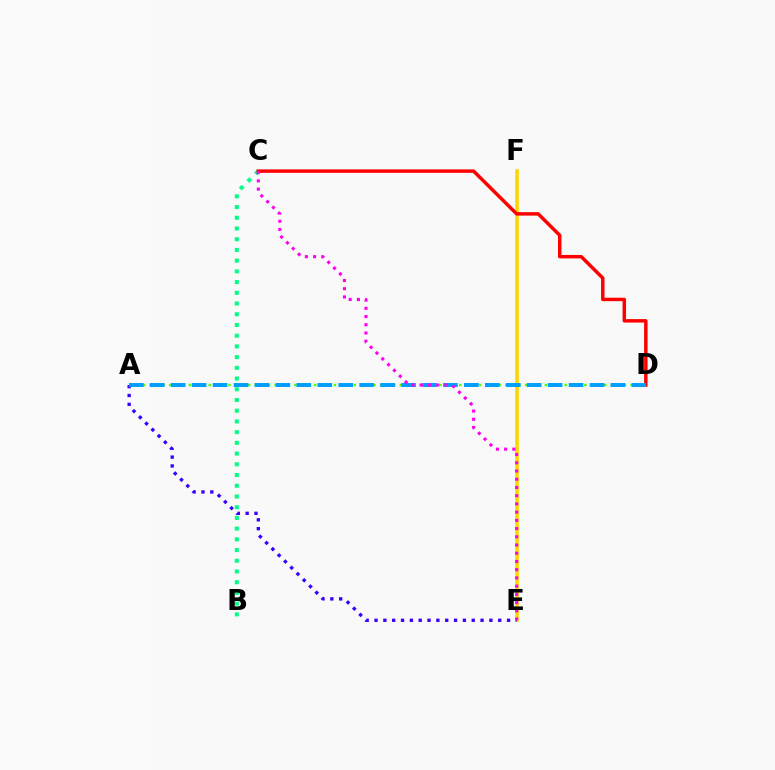{('E', 'F'): [{'color': '#ffd500', 'line_style': 'solid', 'thickness': 2.58}], ('B', 'C'): [{'color': '#00ff86', 'line_style': 'dotted', 'thickness': 2.91}], ('A', 'D'): [{'color': '#4fff00', 'line_style': 'dotted', 'thickness': 1.79}, {'color': '#009eff', 'line_style': 'dashed', 'thickness': 2.84}], ('A', 'E'): [{'color': '#3700ff', 'line_style': 'dotted', 'thickness': 2.4}], ('C', 'D'): [{'color': '#ff0000', 'line_style': 'solid', 'thickness': 2.49}], ('C', 'E'): [{'color': '#ff00ed', 'line_style': 'dotted', 'thickness': 2.23}]}